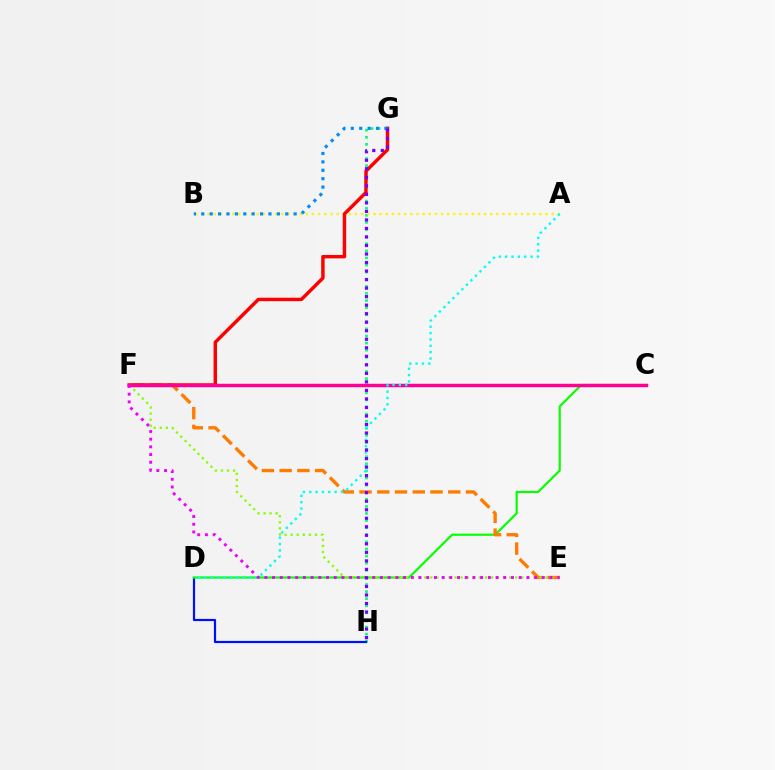{('G', 'H'): [{'color': '#00ff74', 'line_style': 'dotted', 'thickness': 1.93}, {'color': '#7200ff', 'line_style': 'dotted', 'thickness': 2.32}], ('D', 'H'): [{'color': '#0010ff', 'line_style': 'solid', 'thickness': 1.59}], ('C', 'D'): [{'color': '#08ff00', 'line_style': 'solid', 'thickness': 1.57}], ('E', 'F'): [{'color': '#ff7c00', 'line_style': 'dashed', 'thickness': 2.41}, {'color': '#84ff00', 'line_style': 'dotted', 'thickness': 1.65}, {'color': '#ee00ff', 'line_style': 'dotted', 'thickness': 2.09}], ('A', 'B'): [{'color': '#fcf500', 'line_style': 'dotted', 'thickness': 1.67}], ('F', 'G'): [{'color': '#ff0000', 'line_style': 'solid', 'thickness': 2.48}], ('C', 'F'): [{'color': '#ff0094', 'line_style': 'solid', 'thickness': 2.48}], ('A', 'D'): [{'color': '#00fff6', 'line_style': 'dotted', 'thickness': 1.73}], ('B', 'G'): [{'color': '#008cff', 'line_style': 'dotted', 'thickness': 2.28}]}